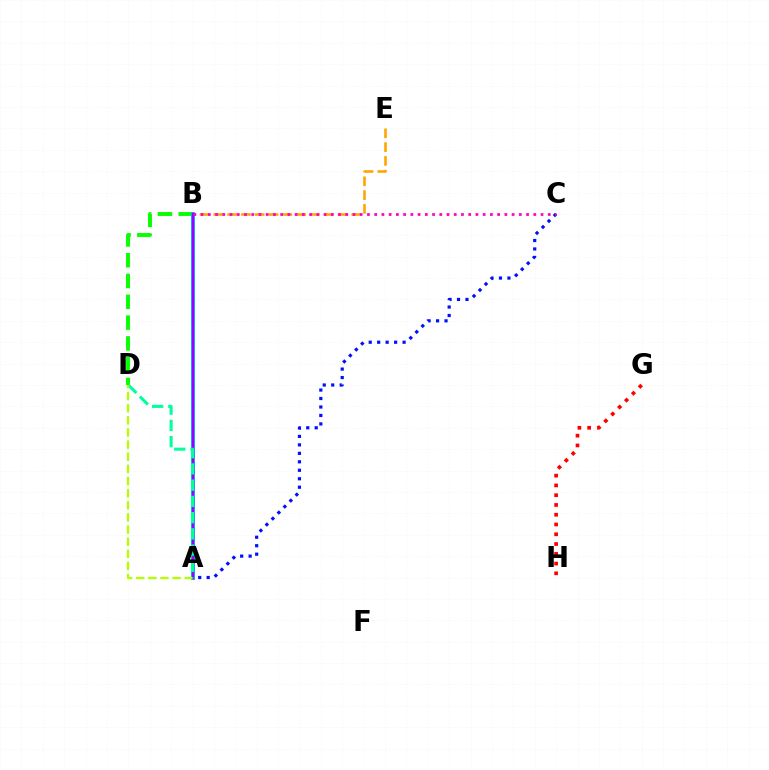{('B', 'D'): [{'color': '#08ff00', 'line_style': 'dashed', 'thickness': 2.83}], ('G', 'H'): [{'color': '#ff0000', 'line_style': 'dotted', 'thickness': 2.65}], ('B', 'E'): [{'color': '#ffa500', 'line_style': 'dashed', 'thickness': 1.87}], ('A', 'B'): [{'color': '#00b5ff', 'line_style': 'solid', 'thickness': 2.81}, {'color': '#9b00ff', 'line_style': 'solid', 'thickness': 1.68}], ('A', 'D'): [{'color': '#00ff9d', 'line_style': 'dashed', 'thickness': 2.21}, {'color': '#b3ff00', 'line_style': 'dashed', 'thickness': 1.65}], ('A', 'C'): [{'color': '#0010ff', 'line_style': 'dotted', 'thickness': 2.3}], ('B', 'C'): [{'color': '#ff00bd', 'line_style': 'dotted', 'thickness': 1.97}]}